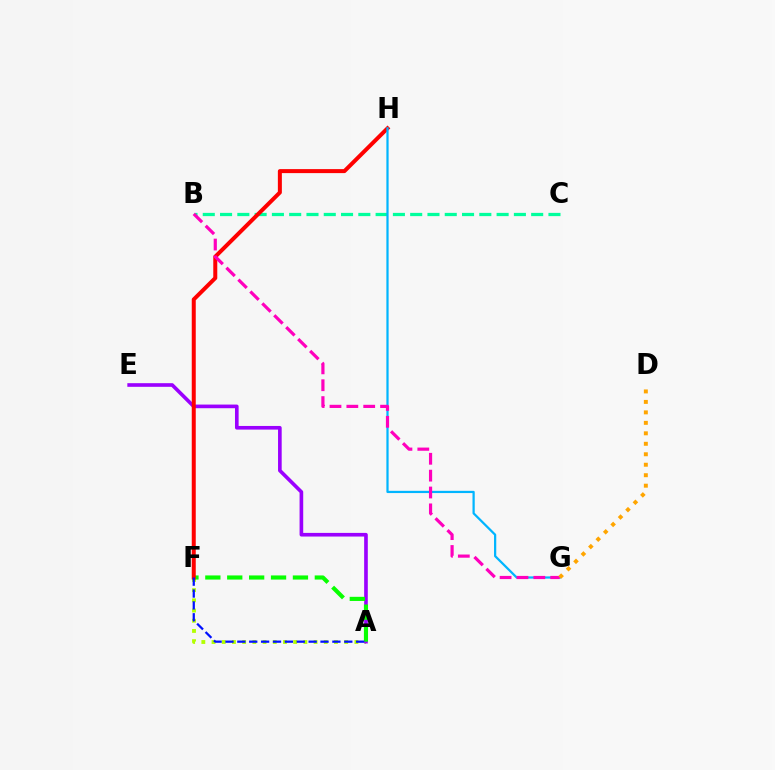{('A', 'F'): [{'color': '#b3ff00', 'line_style': 'dotted', 'thickness': 2.77}, {'color': '#08ff00', 'line_style': 'dashed', 'thickness': 2.97}, {'color': '#0010ff', 'line_style': 'dashed', 'thickness': 1.61}], ('A', 'E'): [{'color': '#9b00ff', 'line_style': 'solid', 'thickness': 2.62}], ('B', 'C'): [{'color': '#00ff9d', 'line_style': 'dashed', 'thickness': 2.35}], ('F', 'H'): [{'color': '#ff0000', 'line_style': 'solid', 'thickness': 2.88}], ('G', 'H'): [{'color': '#00b5ff', 'line_style': 'solid', 'thickness': 1.61}], ('B', 'G'): [{'color': '#ff00bd', 'line_style': 'dashed', 'thickness': 2.29}], ('D', 'G'): [{'color': '#ffa500', 'line_style': 'dotted', 'thickness': 2.85}]}